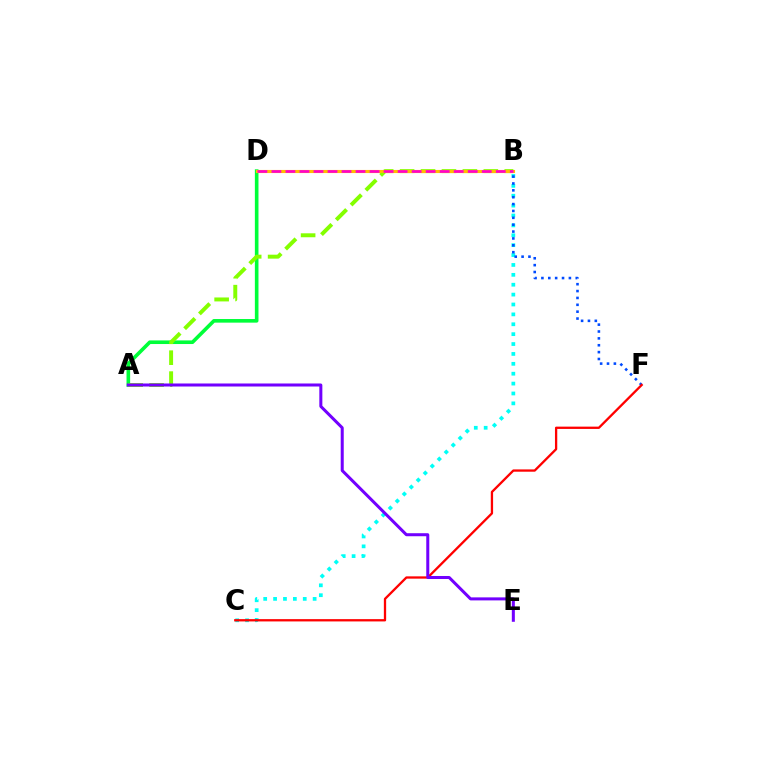{('B', 'C'): [{'color': '#00fff6', 'line_style': 'dotted', 'thickness': 2.69}], ('B', 'F'): [{'color': '#004bff', 'line_style': 'dotted', 'thickness': 1.87}], ('A', 'D'): [{'color': '#00ff39', 'line_style': 'solid', 'thickness': 2.6}], ('A', 'B'): [{'color': '#84ff00', 'line_style': 'dashed', 'thickness': 2.84}], ('B', 'D'): [{'color': '#ffbd00', 'line_style': 'solid', 'thickness': 2.25}, {'color': '#ff00cf', 'line_style': 'dashed', 'thickness': 1.9}], ('C', 'F'): [{'color': '#ff0000', 'line_style': 'solid', 'thickness': 1.66}], ('A', 'E'): [{'color': '#7200ff', 'line_style': 'solid', 'thickness': 2.18}]}